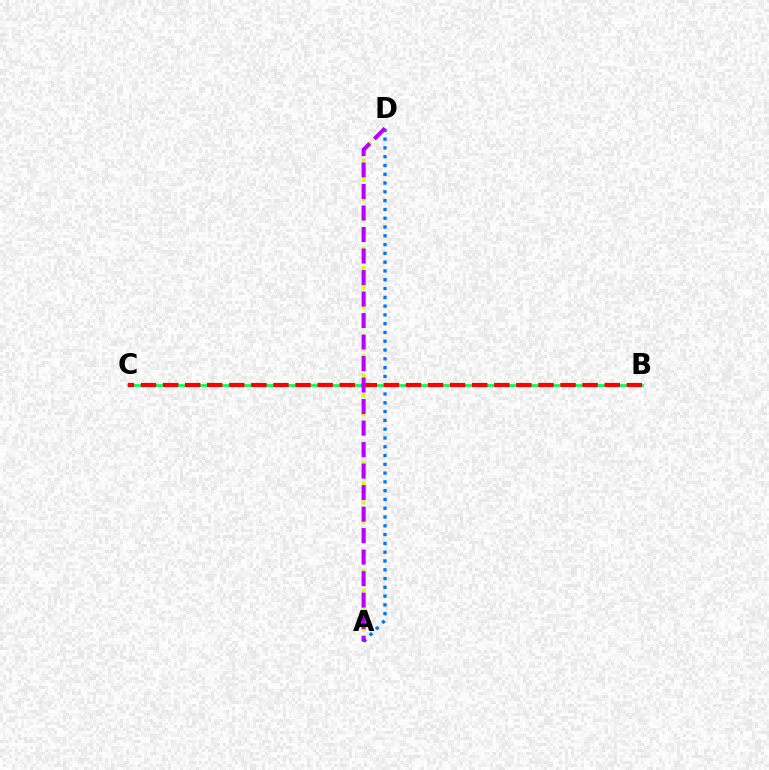{('A', 'D'): [{'color': '#d1ff00', 'line_style': 'dotted', 'thickness': 2.66}, {'color': '#0074ff', 'line_style': 'dotted', 'thickness': 2.39}, {'color': '#b900ff', 'line_style': 'dashed', 'thickness': 2.92}], ('B', 'C'): [{'color': '#00ff5c', 'line_style': 'solid', 'thickness': 1.96}, {'color': '#ff0000', 'line_style': 'dashed', 'thickness': 3.0}]}